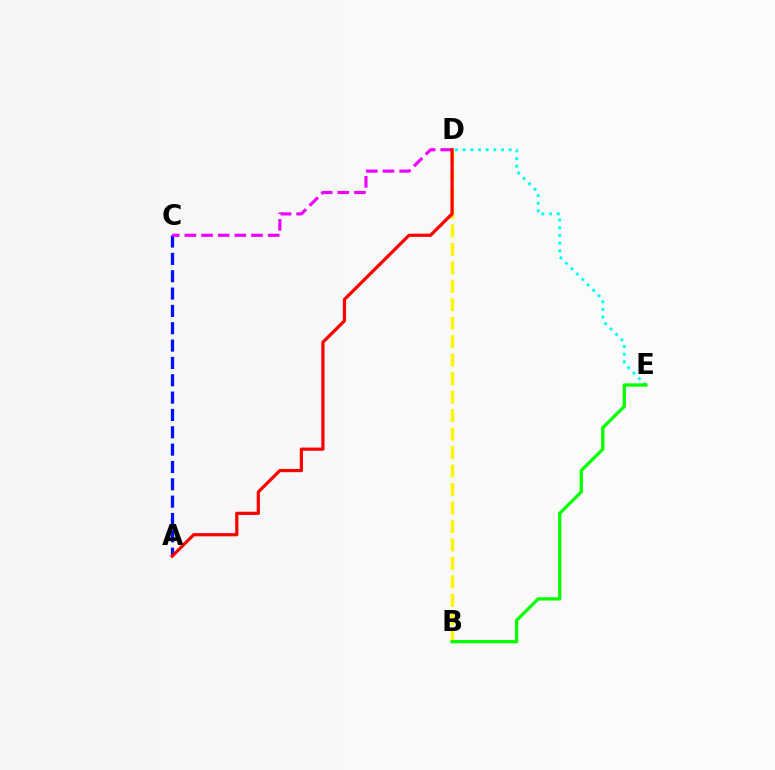{('A', 'C'): [{'color': '#0010ff', 'line_style': 'dashed', 'thickness': 2.36}], ('D', 'E'): [{'color': '#00fff6', 'line_style': 'dotted', 'thickness': 2.08}], ('B', 'D'): [{'color': '#fcf500', 'line_style': 'dashed', 'thickness': 2.51}], ('C', 'D'): [{'color': '#ee00ff', 'line_style': 'dashed', 'thickness': 2.26}], ('B', 'E'): [{'color': '#08ff00', 'line_style': 'solid', 'thickness': 2.37}], ('A', 'D'): [{'color': '#ff0000', 'line_style': 'solid', 'thickness': 2.32}]}